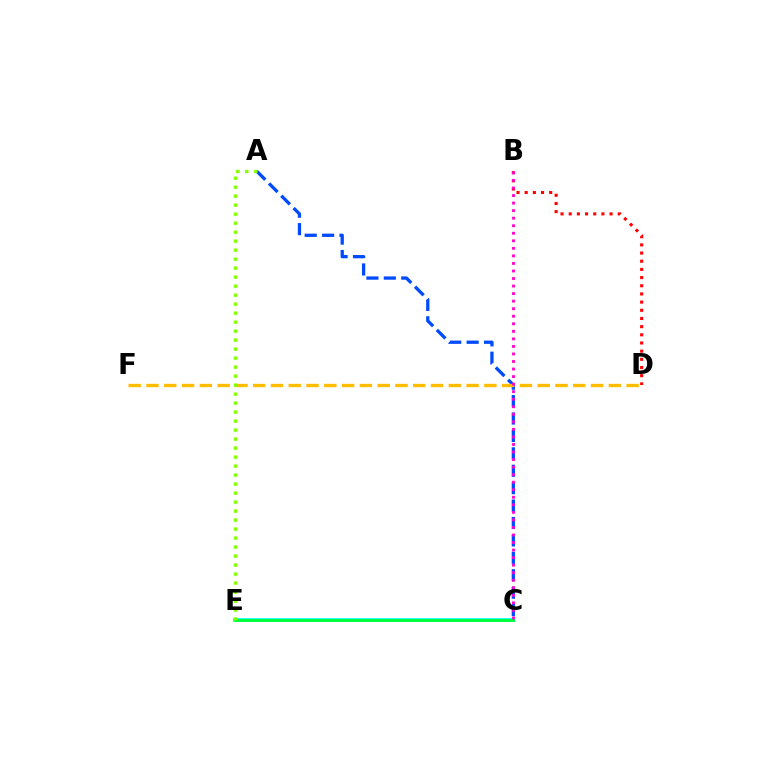{('C', 'E'): [{'color': '#7200ff', 'line_style': 'dashed', 'thickness': 1.84}, {'color': '#00fff6', 'line_style': 'solid', 'thickness': 2.7}, {'color': '#00ff39', 'line_style': 'solid', 'thickness': 2.06}], ('B', 'D'): [{'color': '#ff0000', 'line_style': 'dotted', 'thickness': 2.22}], ('A', 'C'): [{'color': '#004bff', 'line_style': 'dashed', 'thickness': 2.37}], ('D', 'F'): [{'color': '#ffbd00', 'line_style': 'dashed', 'thickness': 2.42}], ('A', 'E'): [{'color': '#84ff00', 'line_style': 'dotted', 'thickness': 2.44}], ('B', 'C'): [{'color': '#ff00cf', 'line_style': 'dotted', 'thickness': 2.05}]}